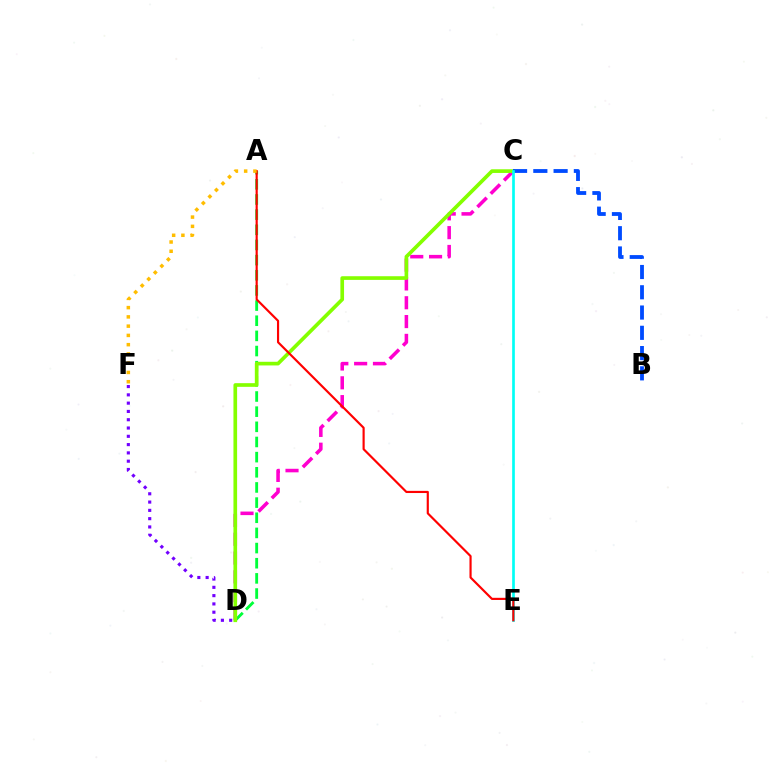{('A', 'D'): [{'color': '#00ff39', 'line_style': 'dashed', 'thickness': 2.06}], ('C', 'D'): [{'color': '#ff00cf', 'line_style': 'dashed', 'thickness': 2.56}, {'color': '#84ff00', 'line_style': 'solid', 'thickness': 2.64}], ('B', 'C'): [{'color': '#004bff', 'line_style': 'dashed', 'thickness': 2.75}], ('C', 'E'): [{'color': '#00fff6', 'line_style': 'solid', 'thickness': 1.93}], ('A', 'E'): [{'color': '#ff0000', 'line_style': 'solid', 'thickness': 1.56}], ('D', 'F'): [{'color': '#7200ff', 'line_style': 'dotted', 'thickness': 2.25}], ('A', 'F'): [{'color': '#ffbd00', 'line_style': 'dotted', 'thickness': 2.52}]}